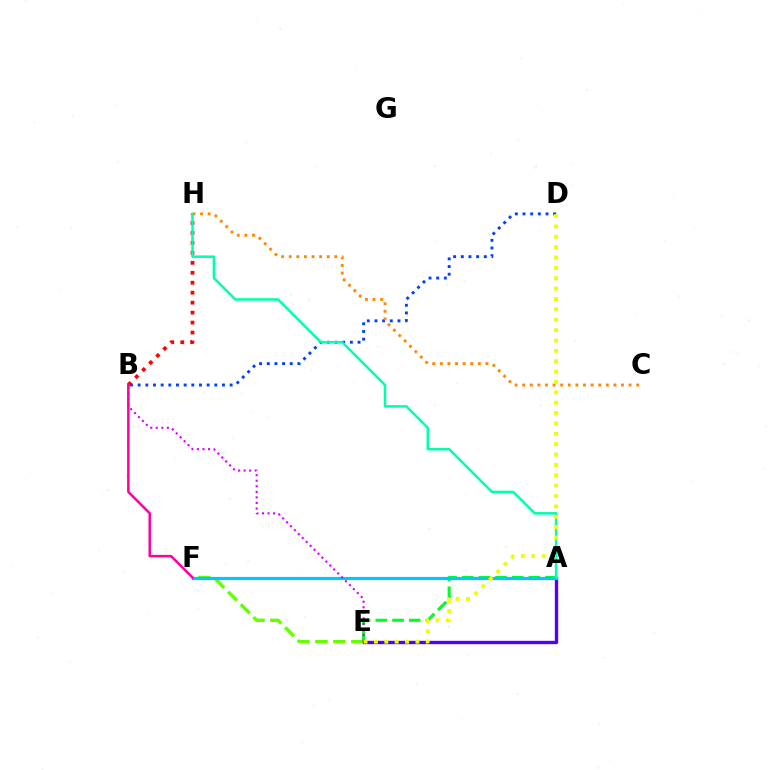{('A', 'E'): [{'color': '#00ff27', 'line_style': 'dashed', 'thickness': 2.26}, {'color': '#4f00ff', 'line_style': 'solid', 'thickness': 2.42}], ('E', 'F'): [{'color': '#66ff00', 'line_style': 'dashed', 'thickness': 2.44}], ('B', 'D'): [{'color': '#003fff', 'line_style': 'dotted', 'thickness': 2.08}], ('B', 'H'): [{'color': '#ff0000', 'line_style': 'dotted', 'thickness': 2.71}], ('A', 'F'): [{'color': '#00c7ff', 'line_style': 'solid', 'thickness': 2.29}], ('C', 'H'): [{'color': '#ff8800', 'line_style': 'dotted', 'thickness': 2.07}], ('A', 'H'): [{'color': '#00ffaf', 'line_style': 'solid', 'thickness': 1.82}], ('B', 'E'): [{'color': '#d600ff', 'line_style': 'dotted', 'thickness': 1.51}], ('D', 'E'): [{'color': '#eeff00', 'line_style': 'dotted', 'thickness': 2.82}], ('B', 'F'): [{'color': '#ff00a0', 'line_style': 'solid', 'thickness': 1.8}]}